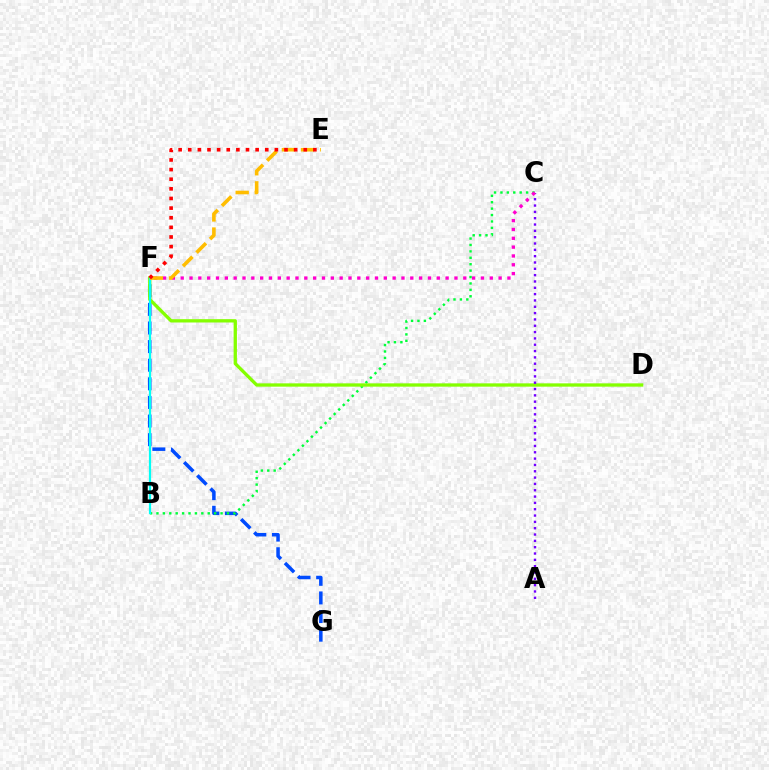{('F', 'G'): [{'color': '#004bff', 'line_style': 'dashed', 'thickness': 2.53}], ('B', 'C'): [{'color': '#00ff39', 'line_style': 'dotted', 'thickness': 1.74}], ('D', 'F'): [{'color': '#84ff00', 'line_style': 'solid', 'thickness': 2.38}], ('B', 'F'): [{'color': '#00fff6', 'line_style': 'solid', 'thickness': 1.59}], ('A', 'C'): [{'color': '#7200ff', 'line_style': 'dotted', 'thickness': 1.72}], ('C', 'F'): [{'color': '#ff00cf', 'line_style': 'dotted', 'thickness': 2.4}], ('E', 'F'): [{'color': '#ffbd00', 'line_style': 'dashed', 'thickness': 2.6}, {'color': '#ff0000', 'line_style': 'dotted', 'thickness': 2.62}]}